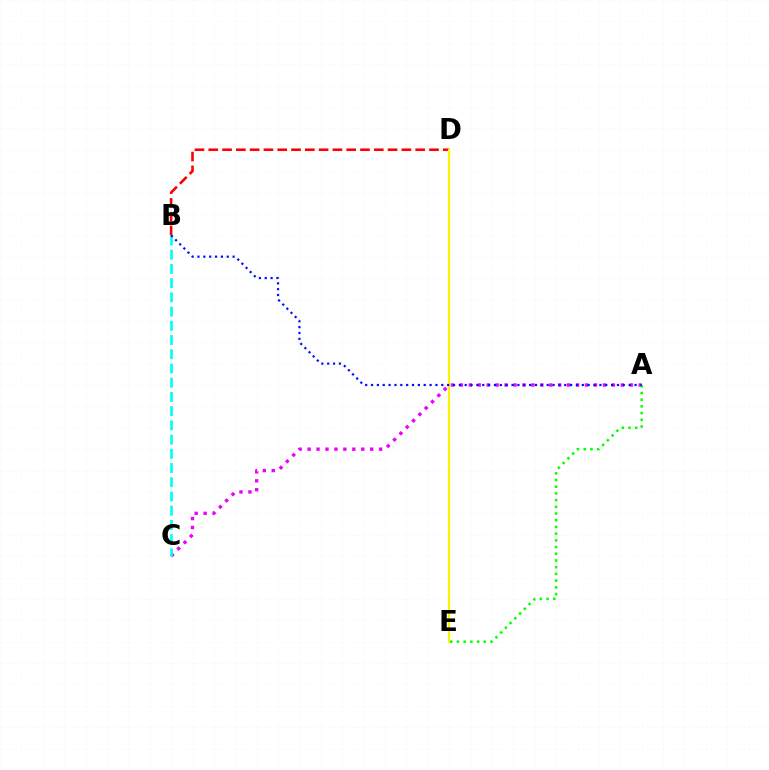{('A', 'C'): [{'color': '#ee00ff', 'line_style': 'dotted', 'thickness': 2.43}], ('B', 'D'): [{'color': '#ff0000', 'line_style': 'dashed', 'thickness': 1.87}], ('D', 'E'): [{'color': '#fcf500', 'line_style': 'solid', 'thickness': 1.57}], ('B', 'C'): [{'color': '#00fff6', 'line_style': 'dashed', 'thickness': 1.93}], ('A', 'E'): [{'color': '#08ff00', 'line_style': 'dotted', 'thickness': 1.82}], ('A', 'B'): [{'color': '#0010ff', 'line_style': 'dotted', 'thickness': 1.59}]}